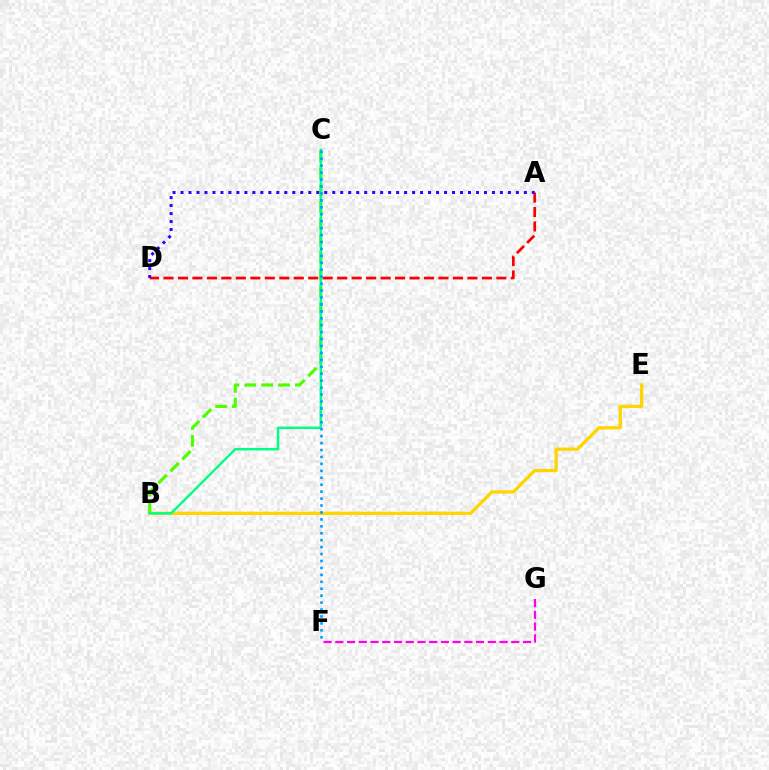{('B', 'E'): [{'color': '#ffd500', 'line_style': 'solid', 'thickness': 2.35}], ('F', 'G'): [{'color': '#ff00ed', 'line_style': 'dashed', 'thickness': 1.59}], ('A', 'D'): [{'color': '#ff0000', 'line_style': 'dashed', 'thickness': 1.97}, {'color': '#3700ff', 'line_style': 'dotted', 'thickness': 2.17}], ('B', 'C'): [{'color': '#4fff00', 'line_style': 'dashed', 'thickness': 2.29}, {'color': '#00ff86', 'line_style': 'solid', 'thickness': 1.75}], ('C', 'F'): [{'color': '#009eff', 'line_style': 'dotted', 'thickness': 1.88}]}